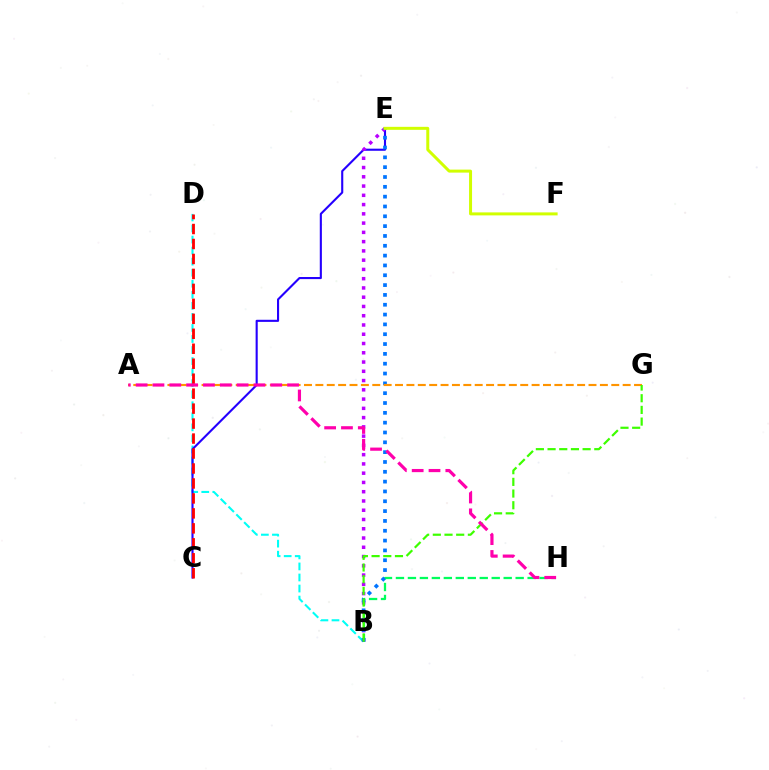{('B', 'D'): [{'color': '#00fff6', 'line_style': 'dashed', 'thickness': 1.5}], ('C', 'E'): [{'color': '#2500ff', 'line_style': 'solid', 'thickness': 1.52}], ('B', 'E'): [{'color': '#b900ff', 'line_style': 'dotted', 'thickness': 2.52}, {'color': '#0074ff', 'line_style': 'dotted', 'thickness': 2.67}], ('B', 'H'): [{'color': '#00ff5c', 'line_style': 'dashed', 'thickness': 1.63}], ('A', 'G'): [{'color': '#ff9400', 'line_style': 'dashed', 'thickness': 1.55}], ('C', 'D'): [{'color': '#ff0000', 'line_style': 'dashed', 'thickness': 2.03}], ('B', 'G'): [{'color': '#3dff00', 'line_style': 'dashed', 'thickness': 1.59}], ('A', 'H'): [{'color': '#ff00ac', 'line_style': 'dashed', 'thickness': 2.29}], ('E', 'F'): [{'color': '#d1ff00', 'line_style': 'solid', 'thickness': 2.16}]}